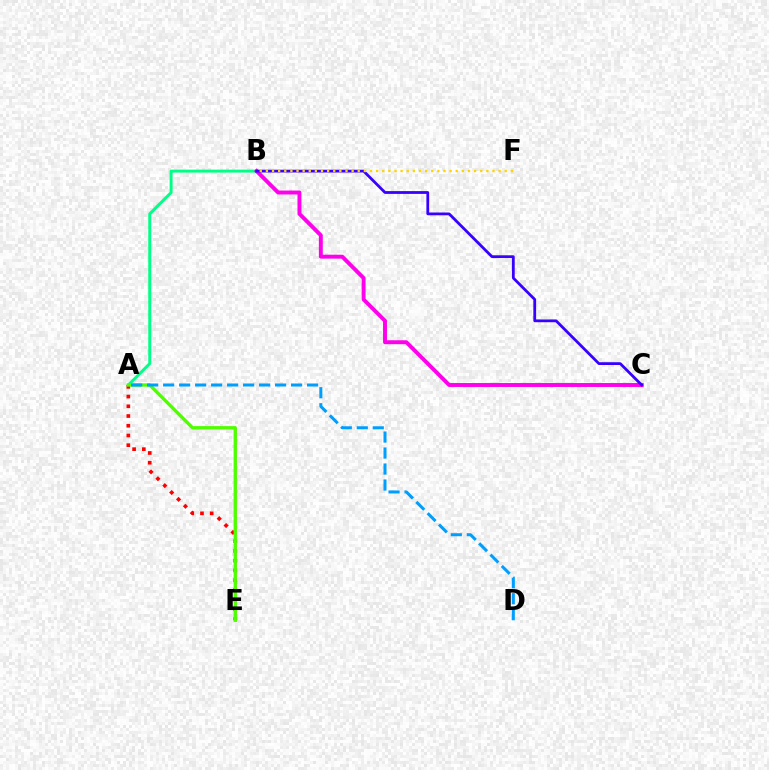{('A', 'B'): [{'color': '#00ff86', 'line_style': 'solid', 'thickness': 2.12}], ('A', 'E'): [{'color': '#ff0000', 'line_style': 'dotted', 'thickness': 2.64}, {'color': '#4fff00', 'line_style': 'solid', 'thickness': 2.4}], ('B', 'C'): [{'color': '#ff00ed', 'line_style': 'solid', 'thickness': 2.82}, {'color': '#3700ff', 'line_style': 'solid', 'thickness': 2.0}], ('B', 'F'): [{'color': '#ffd500', 'line_style': 'dotted', 'thickness': 1.66}], ('A', 'D'): [{'color': '#009eff', 'line_style': 'dashed', 'thickness': 2.17}]}